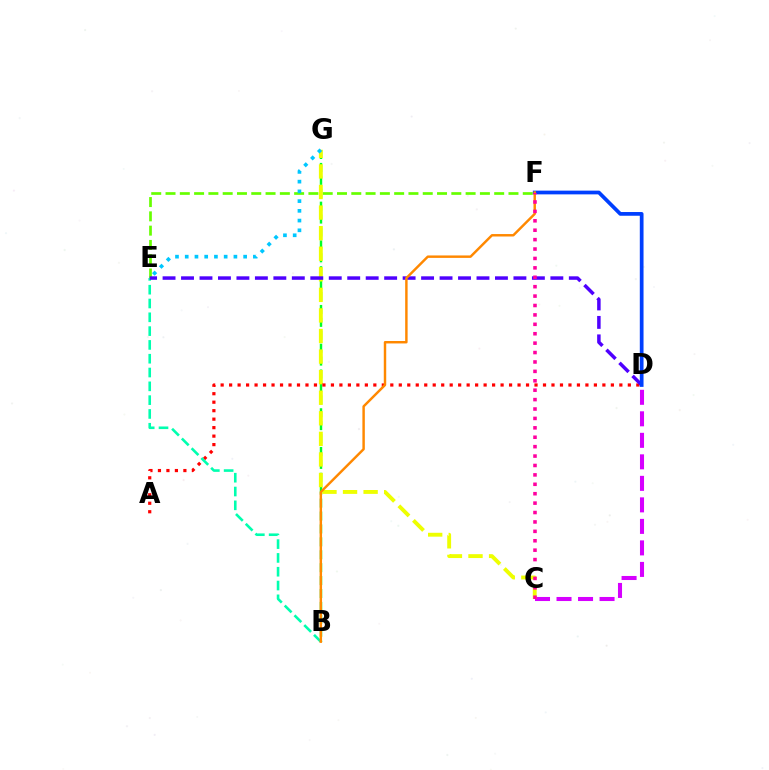{('E', 'F'): [{'color': '#66ff00', 'line_style': 'dashed', 'thickness': 1.94}], ('B', 'G'): [{'color': '#00ff27', 'line_style': 'dashed', 'thickness': 1.75}], ('C', 'D'): [{'color': '#d600ff', 'line_style': 'dashed', 'thickness': 2.92}], ('C', 'G'): [{'color': '#eeff00', 'line_style': 'dashed', 'thickness': 2.79}], ('A', 'D'): [{'color': '#ff0000', 'line_style': 'dotted', 'thickness': 2.3}], ('B', 'E'): [{'color': '#00ffaf', 'line_style': 'dashed', 'thickness': 1.88}], ('D', 'E'): [{'color': '#4f00ff', 'line_style': 'dashed', 'thickness': 2.51}], ('E', 'G'): [{'color': '#00c7ff', 'line_style': 'dotted', 'thickness': 2.64}], ('D', 'F'): [{'color': '#003fff', 'line_style': 'solid', 'thickness': 2.69}], ('B', 'F'): [{'color': '#ff8800', 'line_style': 'solid', 'thickness': 1.76}], ('C', 'F'): [{'color': '#ff00a0', 'line_style': 'dotted', 'thickness': 2.56}]}